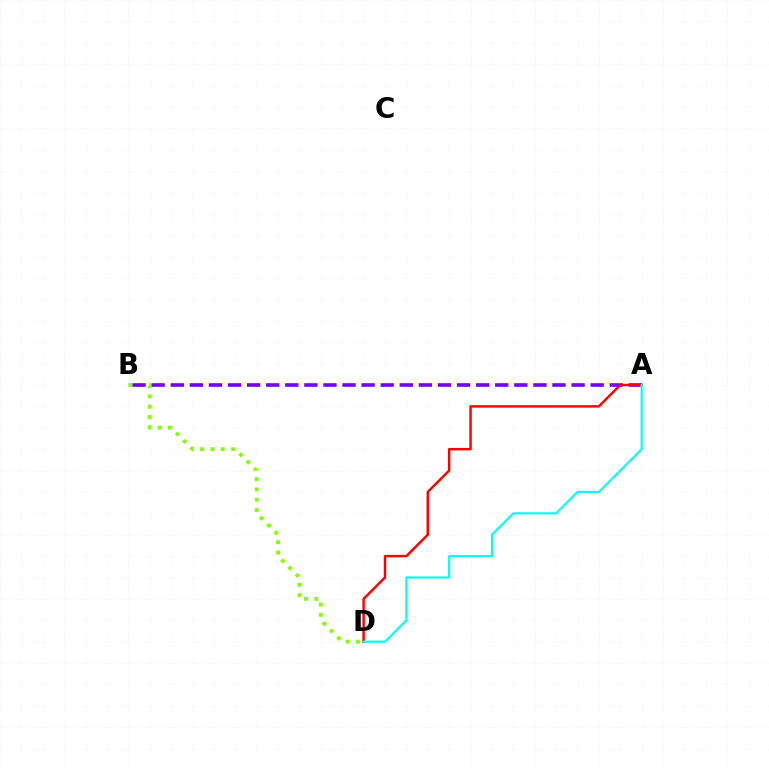{('B', 'D'): [{'color': '#84ff00', 'line_style': 'dotted', 'thickness': 2.79}], ('A', 'B'): [{'color': '#7200ff', 'line_style': 'dashed', 'thickness': 2.59}], ('A', 'D'): [{'color': '#ff0000', 'line_style': 'solid', 'thickness': 1.77}, {'color': '#00fff6', 'line_style': 'solid', 'thickness': 1.55}]}